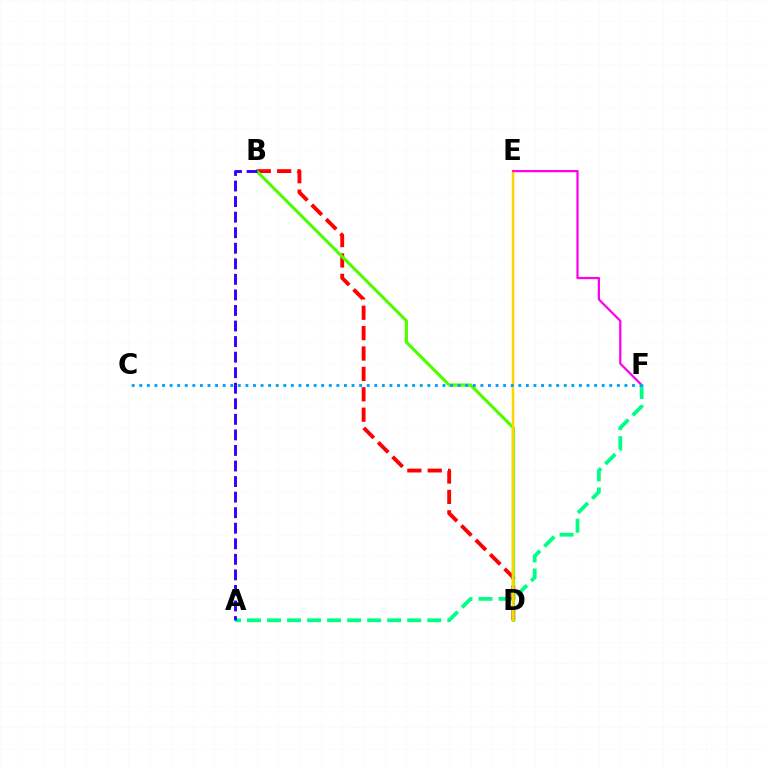{('A', 'F'): [{'color': '#00ff86', 'line_style': 'dashed', 'thickness': 2.72}], ('B', 'D'): [{'color': '#ff0000', 'line_style': 'dashed', 'thickness': 2.77}, {'color': '#4fff00', 'line_style': 'solid', 'thickness': 2.28}], ('A', 'B'): [{'color': '#3700ff', 'line_style': 'dashed', 'thickness': 2.11}], ('D', 'E'): [{'color': '#ffd500', 'line_style': 'solid', 'thickness': 1.8}], ('E', 'F'): [{'color': '#ff00ed', 'line_style': 'solid', 'thickness': 1.61}], ('C', 'F'): [{'color': '#009eff', 'line_style': 'dotted', 'thickness': 2.06}]}